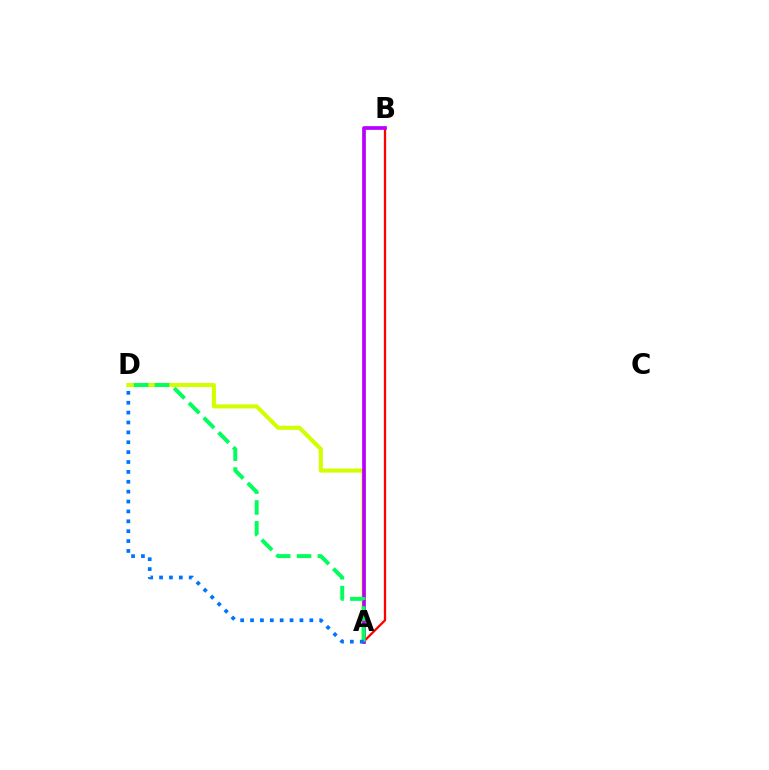{('A', 'D'): [{'color': '#d1ff00', 'line_style': 'solid', 'thickness': 2.94}, {'color': '#00ff5c', 'line_style': 'dashed', 'thickness': 2.84}, {'color': '#0074ff', 'line_style': 'dotted', 'thickness': 2.68}], ('A', 'B'): [{'color': '#ff0000', 'line_style': 'solid', 'thickness': 1.63}, {'color': '#b900ff', 'line_style': 'solid', 'thickness': 2.66}]}